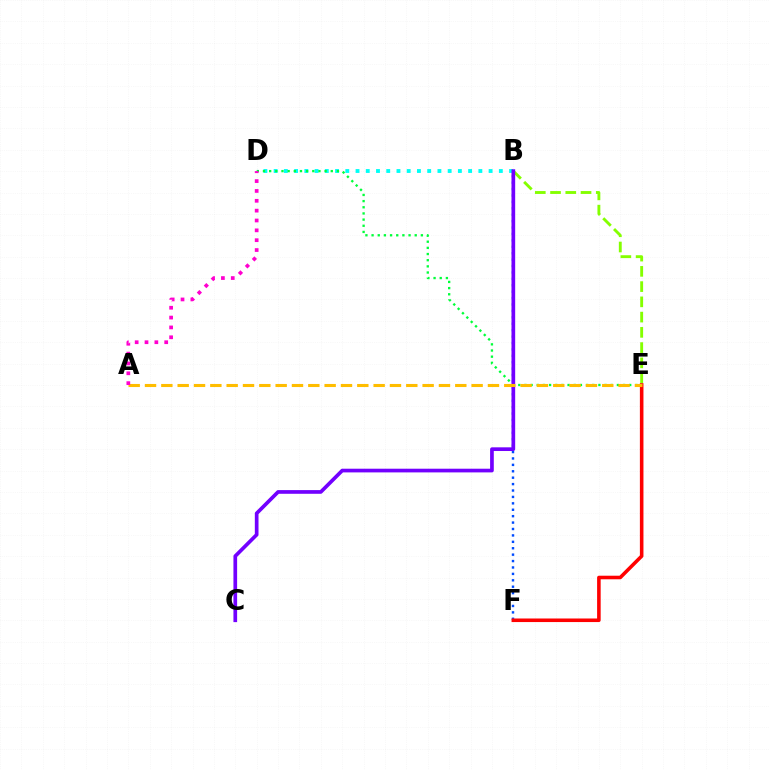{('B', 'D'): [{'color': '#00fff6', 'line_style': 'dotted', 'thickness': 2.78}], ('B', 'E'): [{'color': '#84ff00', 'line_style': 'dashed', 'thickness': 2.07}], ('B', 'F'): [{'color': '#004bff', 'line_style': 'dotted', 'thickness': 1.74}], ('D', 'E'): [{'color': '#00ff39', 'line_style': 'dotted', 'thickness': 1.67}], ('B', 'C'): [{'color': '#7200ff', 'line_style': 'solid', 'thickness': 2.65}], ('E', 'F'): [{'color': '#ff0000', 'line_style': 'solid', 'thickness': 2.57}], ('A', 'E'): [{'color': '#ffbd00', 'line_style': 'dashed', 'thickness': 2.22}], ('A', 'D'): [{'color': '#ff00cf', 'line_style': 'dotted', 'thickness': 2.68}]}